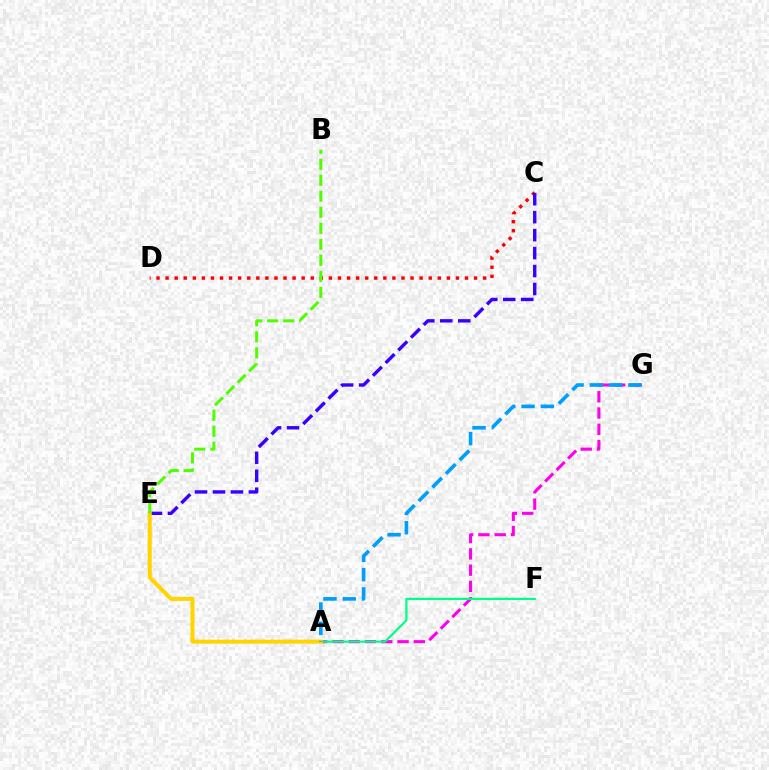{('C', 'D'): [{'color': '#ff0000', 'line_style': 'dotted', 'thickness': 2.47}], ('C', 'E'): [{'color': '#3700ff', 'line_style': 'dashed', 'thickness': 2.44}], ('A', 'G'): [{'color': '#ff00ed', 'line_style': 'dashed', 'thickness': 2.21}, {'color': '#009eff', 'line_style': 'dashed', 'thickness': 2.62}], ('A', 'F'): [{'color': '#00ff86', 'line_style': 'solid', 'thickness': 1.59}], ('A', 'E'): [{'color': '#ffd500', 'line_style': 'solid', 'thickness': 2.9}], ('B', 'E'): [{'color': '#4fff00', 'line_style': 'dashed', 'thickness': 2.18}]}